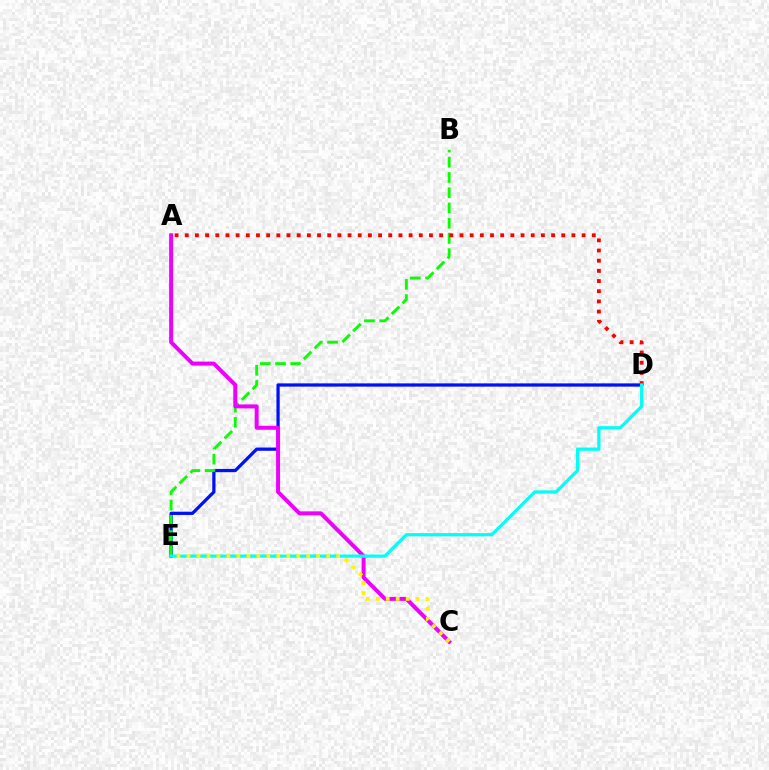{('D', 'E'): [{'color': '#0010ff', 'line_style': 'solid', 'thickness': 2.34}, {'color': '#00fff6', 'line_style': 'solid', 'thickness': 2.33}], ('B', 'E'): [{'color': '#08ff00', 'line_style': 'dashed', 'thickness': 2.07}], ('A', 'D'): [{'color': '#ff0000', 'line_style': 'dotted', 'thickness': 2.76}], ('A', 'C'): [{'color': '#ee00ff', 'line_style': 'solid', 'thickness': 2.85}], ('C', 'E'): [{'color': '#fcf500', 'line_style': 'dotted', 'thickness': 2.71}]}